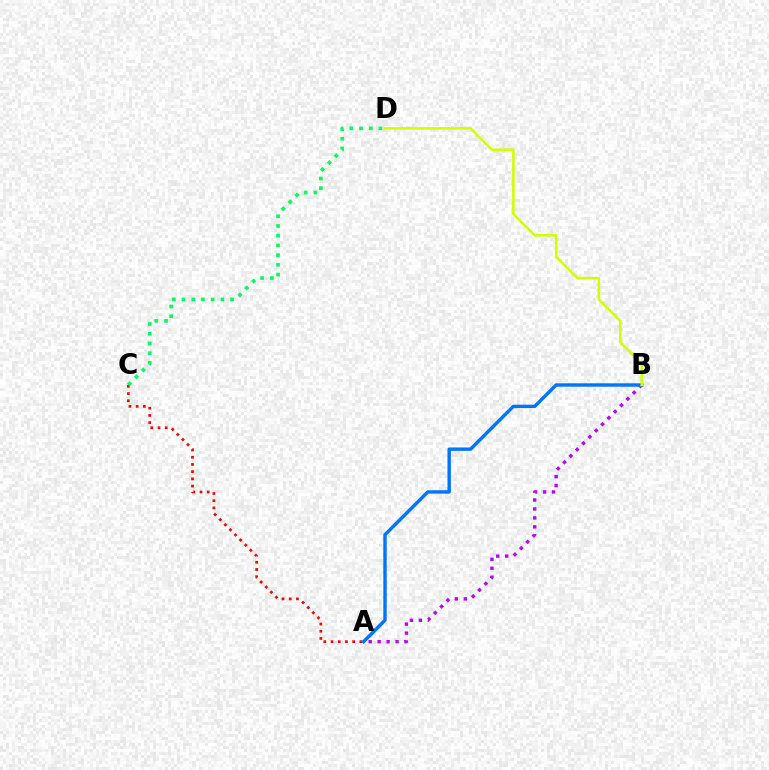{('A', 'B'): [{'color': '#b900ff', 'line_style': 'dotted', 'thickness': 2.43}, {'color': '#0074ff', 'line_style': 'solid', 'thickness': 2.45}], ('A', 'C'): [{'color': '#ff0000', 'line_style': 'dotted', 'thickness': 1.96}], ('B', 'D'): [{'color': '#d1ff00', 'line_style': 'solid', 'thickness': 1.83}], ('C', 'D'): [{'color': '#00ff5c', 'line_style': 'dotted', 'thickness': 2.64}]}